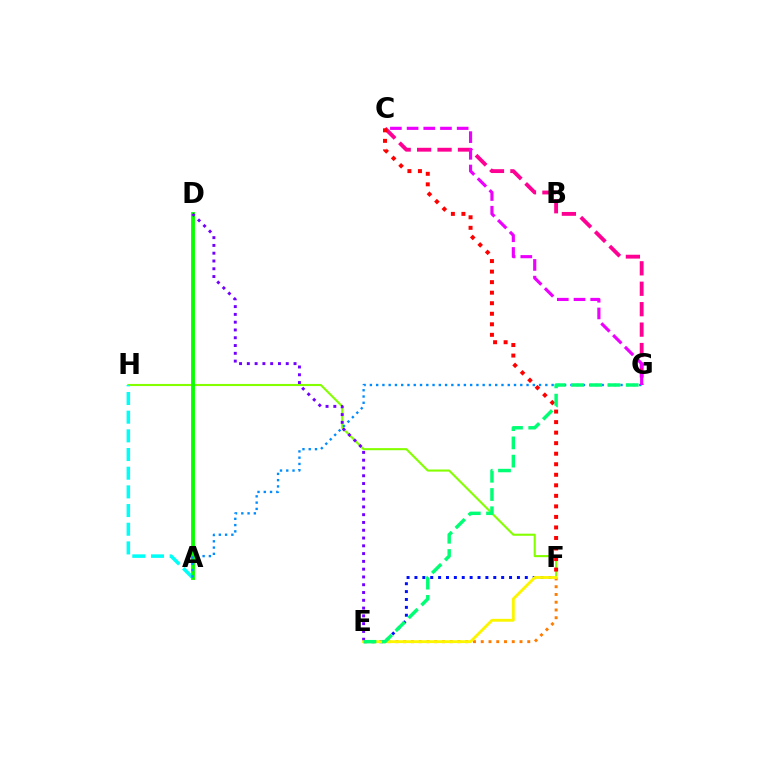{('F', 'H'): [{'color': '#84ff00', 'line_style': 'solid', 'thickness': 1.51}], ('A', 'H'): [{'color': '#00fff6', 'line_style': 'dashed', 'thickness': 2.54}], ('A', 'D'): [{'color': '#08ff00', 'line_style': 'solid', 'thickness': 2.77}], ('E', 'F'): [{'color': '#ff7c00', 'line_style': 'dotted', 'thickness': 2.11}, {'color': '#0010ff', 'line_style': 'dotted', 'thickness': 2.14}, {'color': '#fcf500', 'line_style': 'solid', 'thickness': 2.05}], ('C', 'G'): [{'color': '#ff0094', 'line_style': 'dashed', 'thickness': 2.78}, {'color': '#ee00ff', 'line_style': 'dashed', 'thickness': 2.27}], ('A', 'G'): [{'color': '#008cff', 'line_style': 'dotted', 'thickness': 1.7}], ('D', 'E'): [{'color': '#7200ff', 'line_style': 'dotted', 'thickness': 2.11}], ('C', 'F'): [{'color': '#ff0000', 'line_style': 'dotted', 'thickness': 2.86}], ('E', 'G'): [{'color': '#00ff74', 'line_style': 'dashed', 'thickness': 2.48}]}